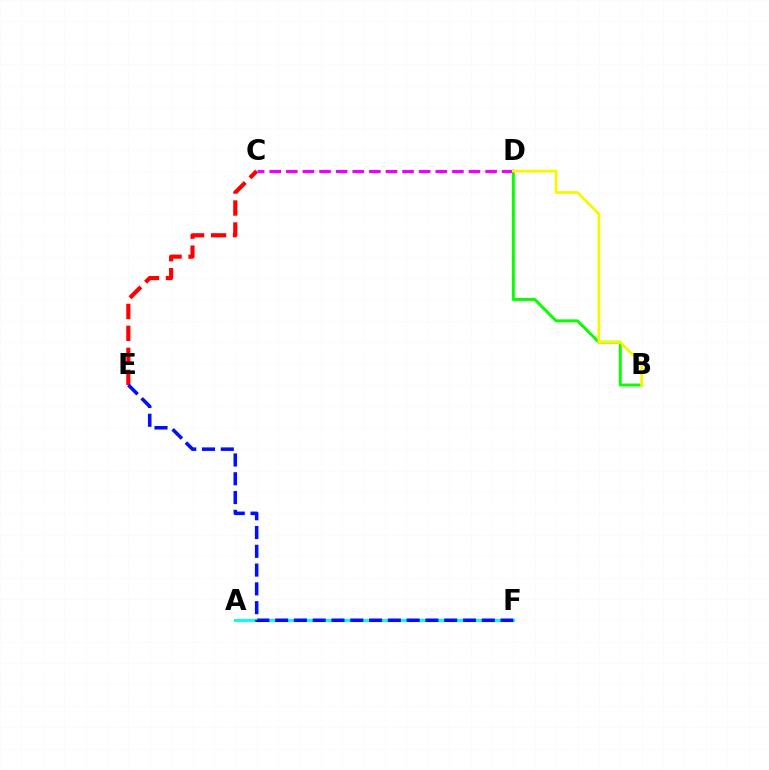{('C', 'E'): [{'color': '#ff0000', 'line_style': 'dashed', 'thickness': 2.99}], ('A', 'F'): [{'color': '#00fff6', 'line_style': 'solid', 'thickness': 2.1}], ('B', 'D'): [{'color': '#08ff00', 'line_style': 'solid', 'thickness': 2.12}, {'color': '#fcf500', 'line_style': 'solid', 'thickness': 2.01}], ('C', 'D'): [{'color': '#ee00ff', 'line_style': 'dashed', 'thickness': 2.26}], ('E', 'F'): [{'color': '#0010ff', 'line_style': 'dashed', 'thickness': 2.55}]}